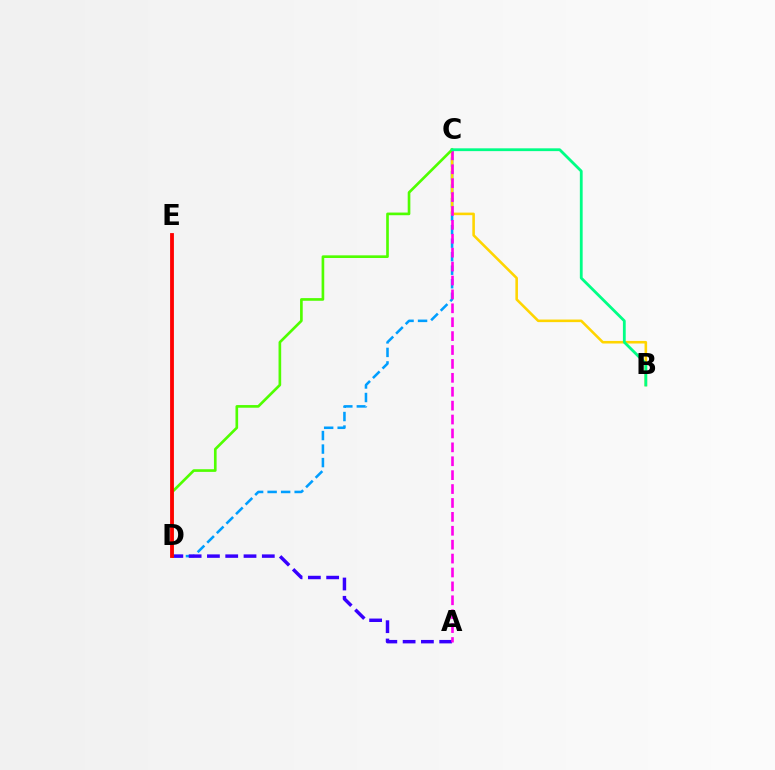{('C', 'D'): [{'color': '#009eff', 'line_style': 'dashed', 'thickness': 1.84}, {'color': '#4fff00', 'line_style': 'solid', 'thickness': 1.91}], ('B', 'C'): [{'color': '#ffd500', 'line_style': 'solid', 'thickness': 1.85}, {'color': '#00ff86', 'line_style': 'solid', 'thickness': 2.02}], ('A', 'D'): [{'color': '#3700ff', 'line_style': 'dashed', 'thickness': 2.49}], ('A', 'C'): [{'color': '#ff00ed', 'line_style': 'dashed', 'thickness': 1.89}], ('D', 'E'): [{'color': '#ff0000', 'line_style': 'solid', 'thickness': 2.75}]}